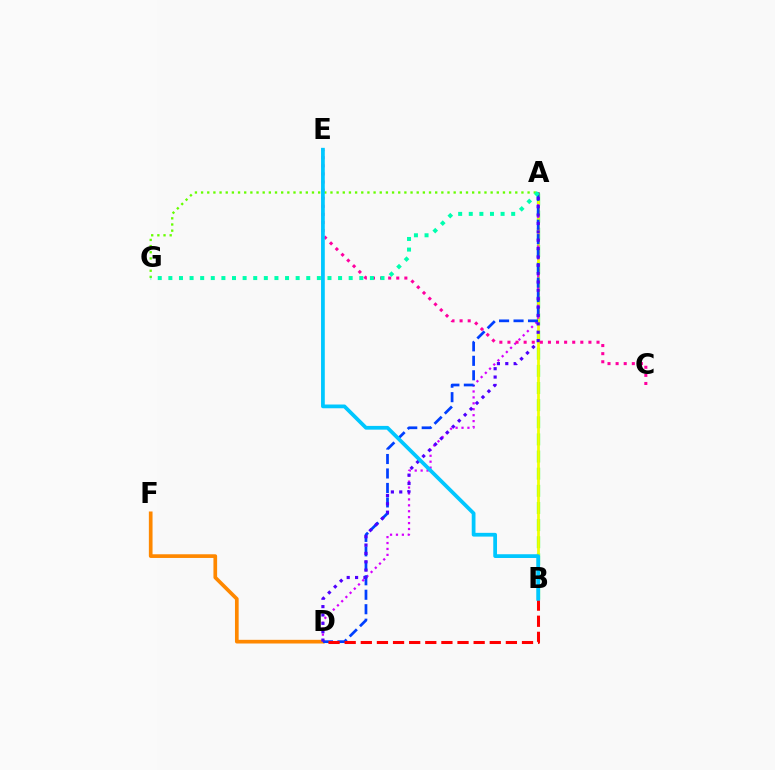{('A', 'B'): [{'color': '#00ff27', 'line_style': 'dashed', 'thickness': 2.33}, {'color': '#eeff00', 'line_style': 'solid', 'thickness': 2.0}], ('A', 'D'): [{'color': '#d600ff', 'line_style': 'dotted', 'thickness': 1.61}, {'color': '#003fff', 'line_style': 'dashed', 'thickness': 1.97}, {'color': '#4f00ff', 'line_style': 'dotted', 'thickness': 2.27}], ('D', 'F'): [{'color': '#ff8800', 'line_style': 'solid', 'thickness': 2.65}], ('A', 'G'): [{'color': '#66ff00', 'line_style': 'dotted', 'thickness': 1.67}, {'color': '#00ffaf', 'line_style': 'dotted', 'thickness': 2.88}], ('B', 'D'): [{'color': '#ff0000', 'line_style': 'dashed', 'thickness': 2.19}], ('C', 'E'): [{'color': '#ff00a0', 'line_style': 'dotted', 'thickness': 2.2}], ('B', 'E'): [{'color': '#00c7ff', 'line_style': 'solid', 'thickness': 2.7}]}